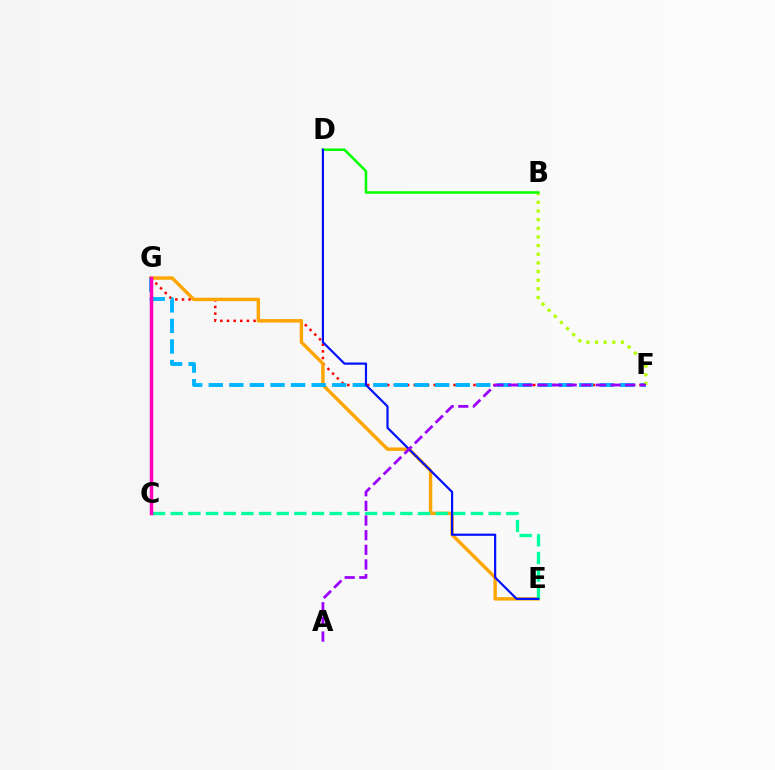{('F', 'G'): [{'color': '#ff0000', 'line_style': 'dotted', 'thickness': 1.8}, {'color': '#00b5ff', 'line_style': 'dashed', 'thickness': 2.8}], ('E', 'G'): [{'color': '#ffa500', 'line_style': 'solid', 'thickness': 2.46}], ('B', 'F'): [{'color': '#b3ff00', 'line_style': 'dotted', 'thickness': 2.35}], ('C', 'E'): [{'color': '#00ff9d', 'line_style': 'dashed', 'thickness': 2.4}], ('C', 'G'): [{'color': '#ff00bd', 'line_style': 'solid', 'thickness': 2.51}], ('B', 'D'): [{'color': '#08ff00', 'line_style': 'solid', 'thickness': 1.85}], ('D', 'E'): [{'color': '#0010ff', 'line_style': 'solid', 'thickness': 1.58}], ('A', 'F'): [{'color': '#9b00ff', 'line_style': 'dashed', 'thickness': 1.99}]}